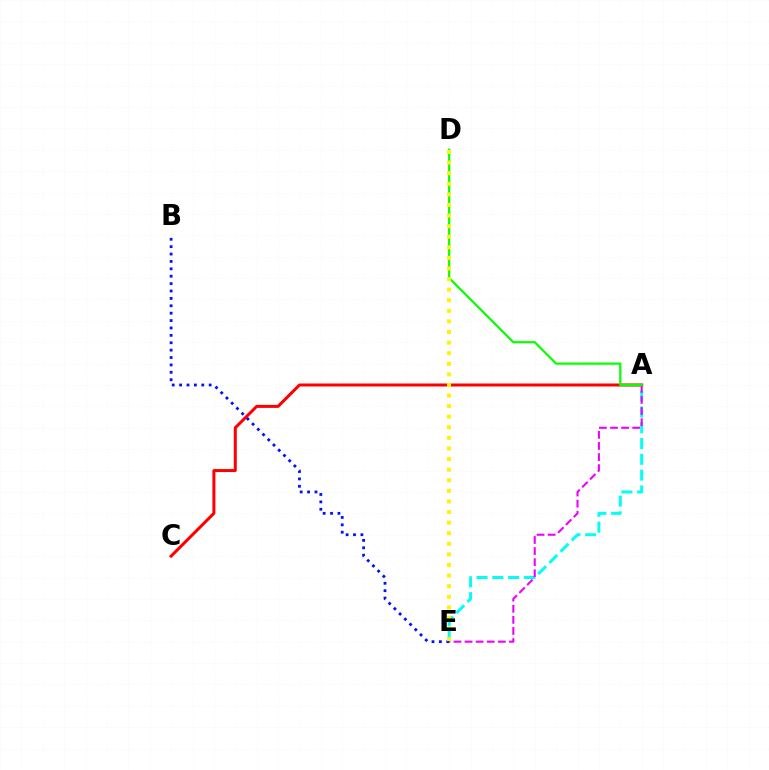{('A', 'C'): [{'color': '#ff0000', 'line_style': 'solid', 'thickness': 2.17}], ('A', 'E'): [{'color': '#00fff6', 'line_style': 'dashed', 'thickness': 2.15}, {'color': '#ee00ff', 'line_style': 'dashed', 'thickness': 1.51}], ('B', 'E'): [{'color': '#0010ff', 'line_style': 'dotted', 'thickness': 2.01}], ('A', 'D'): [{'color': '#08ff00', 'line_style': 'solid', 'thickness': 1.59}], ('D', 'E'): [{'color': '#fcf500', 'line_style': 'dotted', 'thickness': 2.88}]}